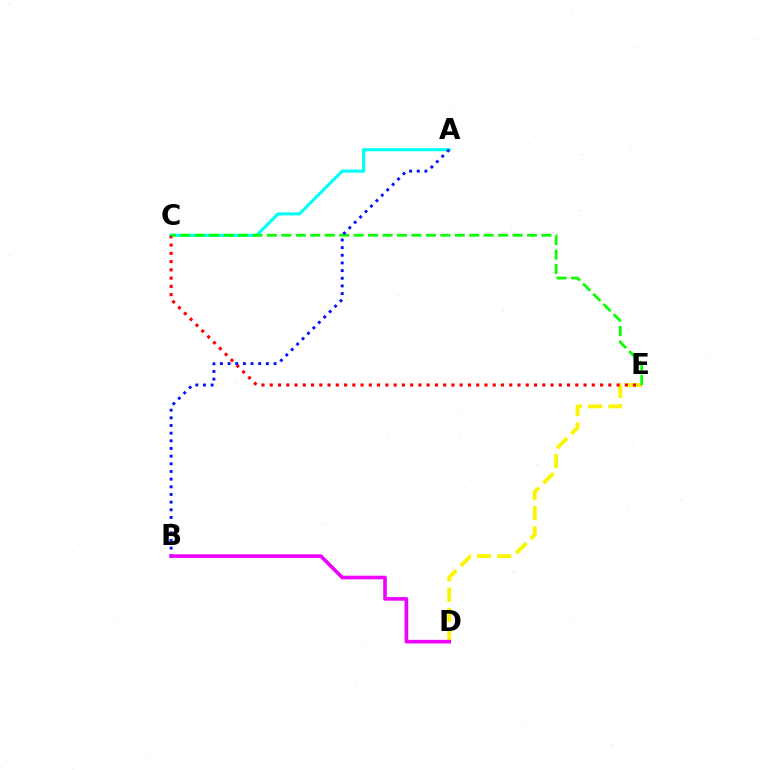{('D', 'E'): [{'color': '#fcf500', 'line_style': 'dashed', 'thickness': 2.76}], ('A', 'C'): [{'color': '#00fff6', 'line_style': 'solid', 'thickness': 2.23}], ('C', 'E'): [{'color': '#ff0000', 'line_style': 'dotted', 'thickness': 2.24}, {'color': '#08ff00', 'line_style': 'dashed', 'thickness': 1.96}], ('A', 'B'): [{'color': '#0010ff', 'line_style': 'dotted', 'thickness': 2.08}], ('B', 'D'): [{'color': '#ee00ff', 'line_style': 'solid', 'thickness': 2.6}]}